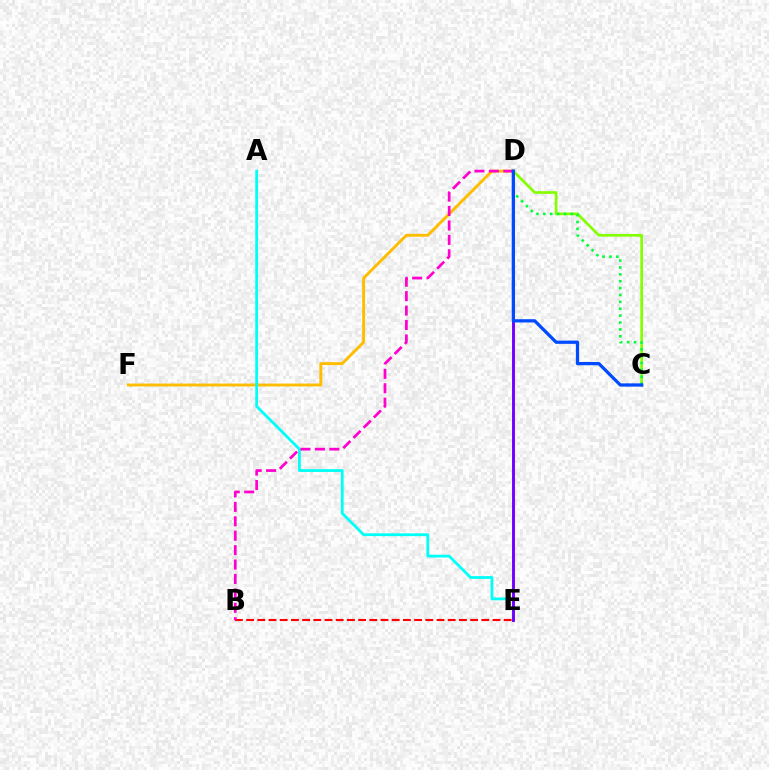{('D', 'F'): [{'color': '#ffbd00', 'line_style': 'solid', 'thickness': 2.08}], ('A', 'E'): [{'color': '#00fff6', 'line_style': 'solid', 'thickness': 2.02}], ('D', 'E'): [{'color': '#7200ff', 'line_style': 'solid', 'thickness': 2.1}], ('C', 'D'): [{'color': '#84ff00', 'line_style': 'solid', 'thickness': 1.94}, {'color': '#00ff39', 'line_style': 'dotted', 'thickness': 1.87}, {'color': '#004bff', 'line_style': 'solid', 'thickness': 2.34}], ('B', 'E'): [{'color': '#ff0000', 'line_style': 'dashed', 'thickness': 1.52}], ('B', 'D'): [{'color': '#ff00cf', 'line_style': 'dashed', 'thickness': 1.96}]}